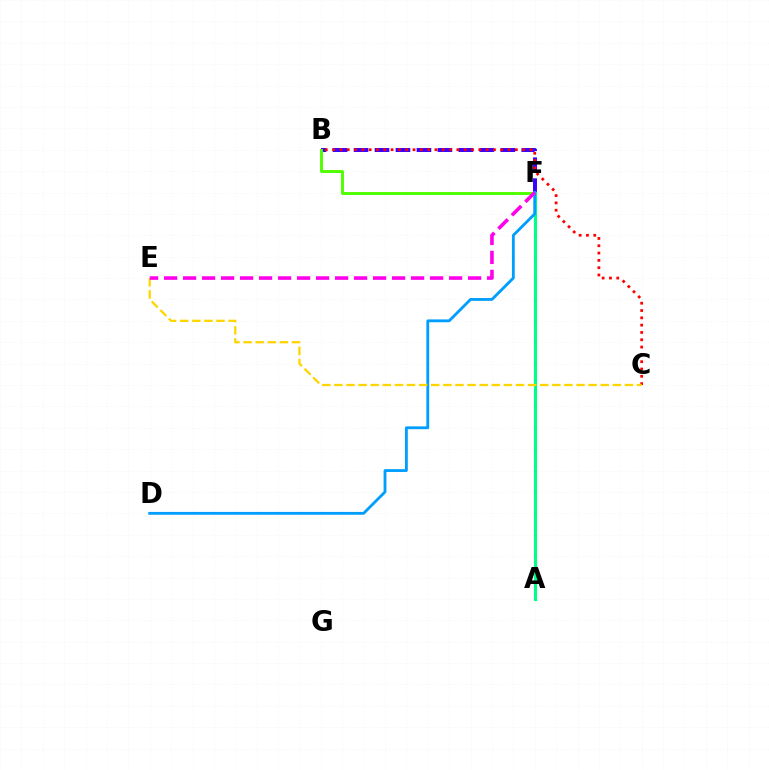{('B', 'F'): [{'color': '#3700ff', 'line_style': 'dashed', 'thickness': 2.85}, {'color': '#4fff00', 'line_style': 'solid', 'thickness': 2.11}], ('B', 'C'): [{'color': '#ff0000', 'line_style': 'dotted', 'thickness': 1.99}], ('A', 'F'): [{'color': '#00ff86', 'line_style': 'solid', 'thickness': 2.25}], ('D', 'F'): [{'color': '#009eff', 'line_style': 'solid', 'thickness': 2.03}], ('C', 'E'): [{'color': '#ffd500', 'line_style': 'dashed', 'thickness': 1.64}], ('E', 'F'): [{'color': '#ff00ed', 'line_style': 'dashed', 'thickness': 2.58}]}